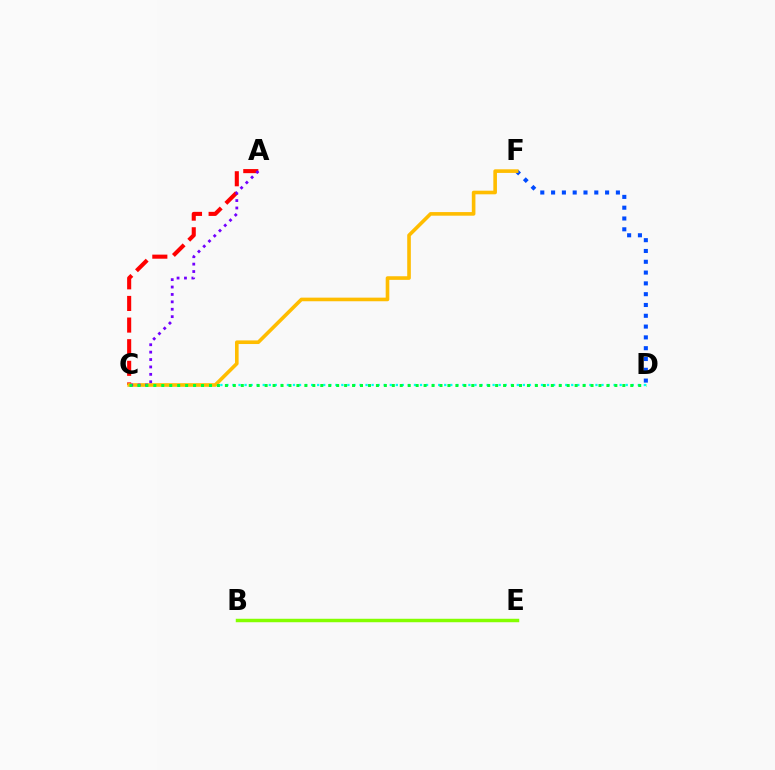{('D', 'F'): [{'color': '#004bff', 'line_style': 'dotted', 'thickness': 2.93}], ('C', 'D'): [{'color': '#00fff6', 'line_style': 'dotted', 'thickness': 1.64}, {'color': '#00ff39', 'line_style': 'dotted', 'thickness': 2.16}], ('B', 'E'): [{'color': '#ff00cf', 'line_style': 'dotted', 'thickness': 1.94}, {'color': '#84ff00', 'line_style': 'solid', 'thickness': 2.49}], ('A', 'C'): [{'color': '#ff0000', 'line_style': 'dashed', 'thickness': 2.94}, {'color': '#7200ff', 'line_style': 'dotted', 'thickness': 2.01}], ('C', 'F'): [{'color': '#ffbd00', 'line_style': 'solid', 'thickness': 2.6}]}